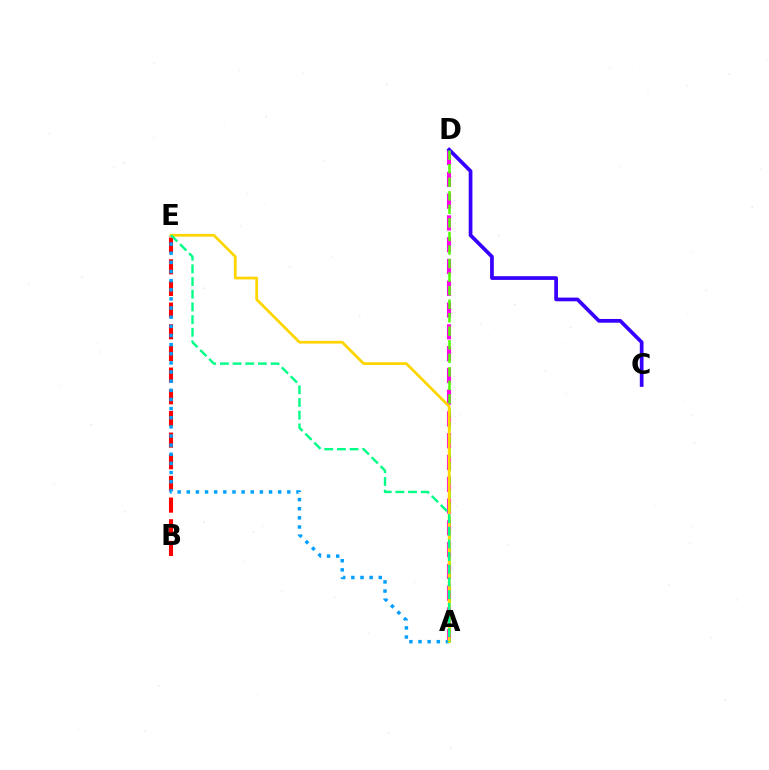{('A', 'D'): [{'color': '#ff00ed', 'line_style': 'dashed', 'thickness': 2.96}, {'color': '#4fff00', 'line_style': 'dashed', 'thickness': 1.84}], ('B', 'E'): [{'color': '#ff0000', 'line_style': 'dashed', 'thickness': 2.94}], ('C', 'D'): [{'color': '#3700ff', 'line_style': 'solid', 'thickness': 2.68}], ('A', 'E'): [{'color': '#009eff', 'line_style': 'dotted', 'thickness': 2.48}, {'color': '#ffd500', 'line_style': 'solid', 'thickness': 1.98}, {'color': '#00ff86', 'line_style': 'dashed', 'thickness': 1.72}]}